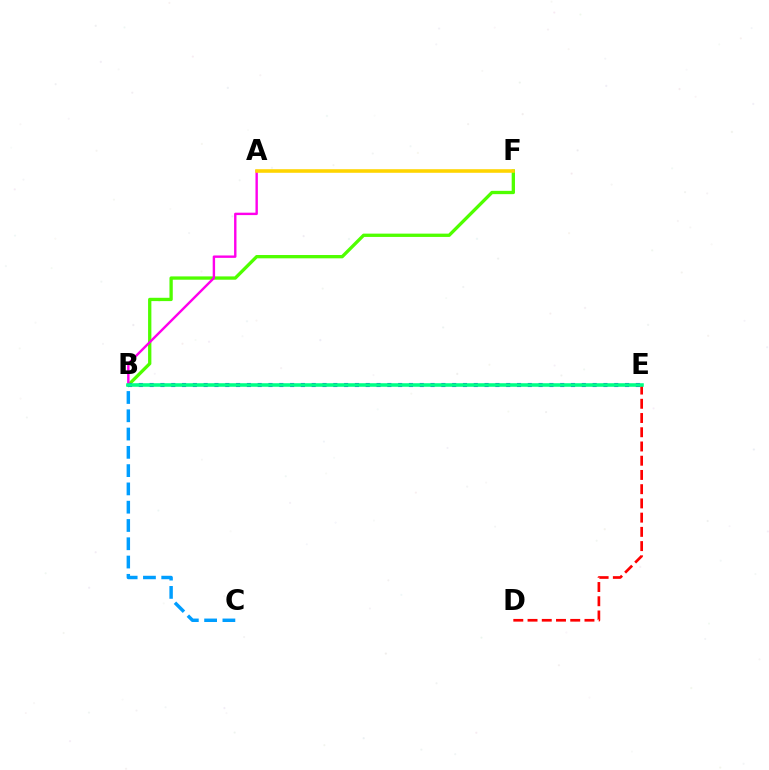{('B', 'F'): [{'color': '#4fff00', 'line_style': 'solid', 'thickness': 2.38}], ('D', 'E'): [{'color': '#ff0000', 'line_style': 'dashed', 'thickness': 1.93}], ('B', 'C'): [{'color': '#009eff', 'line_style': 'dashed', 'thickness': 2.48}], ('B', 'E'): [{'color': '#3700ff', 'line_style': 'dotted', 'thickness': 2.94}, {'color': '#00ff86', 'line_style': 'solid', 'thickness': 2.57}], ('A', 'B'): [{'color': '#ff00ed', 'line_style': 'solid', 'thickness': 1.73}], ('A', 'F'): [{'color': '#ffd500', 'line_style': 'solid', 'thickness': 2.58}]}